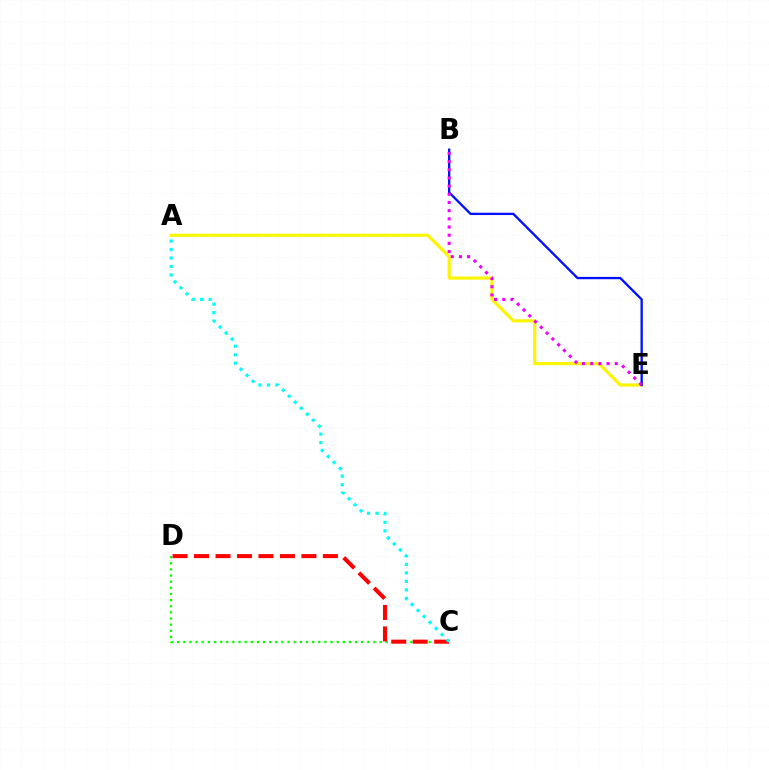{('A', 'E'): [{'color': '#fcf500', 'line_style': 'solid', 'thickness': 2.26}], ('C', 'D'): [{'color': '#08ff00', 'line_style': 'dotted', 'thickness': 1.67}, {'color': '#ff0000', 'line_style': 'dashed', 'thickness': 2.92}], ('B', 'E'): [{'color': '#0010ff', 'line_style': 'solid', 'thickness': 1.67}, {'color': '#ee00ff', 'line_style': 'dotted', 'thickness': 2.22}], ('A', 'C'): [{'color': '#00fff6', 'line_style': 'dotted', 'thickness': 2.31}]}